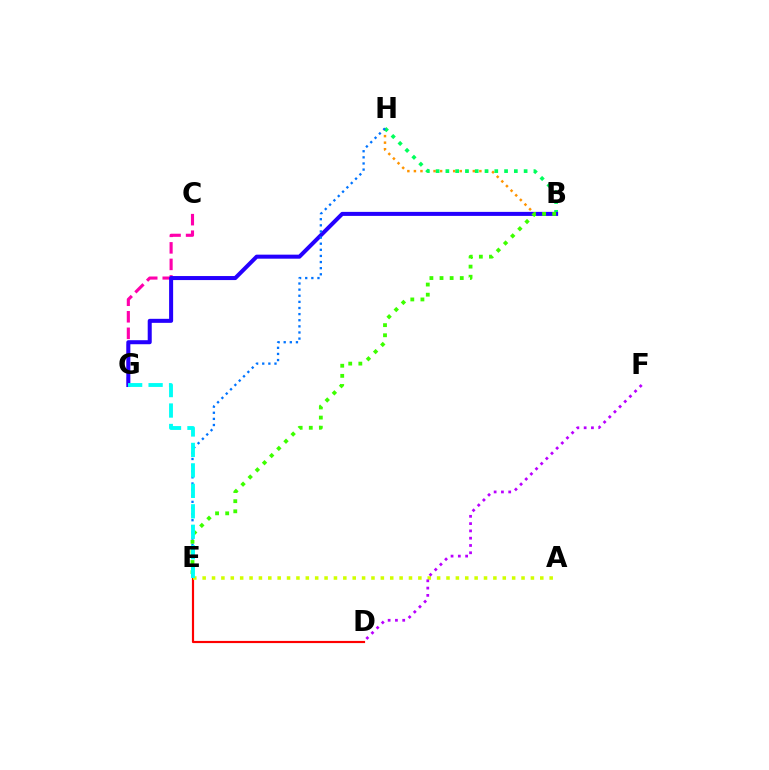{('C', 'G'): [{'color': '#ff00ac', 'line_style': 'dashed', 'thickness': 2.25}], ('B', 'H'): [{'color': '#ff9400', 'line_style': 'dotted', 'thickness': 1.78}, {'color': '#00ff5c', 'line_style': 'dotted', 'thickness': 2.66}], ('D', 'E'): [{'color': '#ff0000', 'line_style': 'solid', 'thickness': 1.56}], ('A', 'E'): [{'color': '#d1ff00', 'line_style': 'dotted', 'thickness': 2.55}], ('B', 'G'): [{'color': '#2500ff', 'line_style': 'solid', 'thickness': 2.9}], ('E', 'H'): [{'color': '#0074ff', 'line_style': 'dotted', 'thickness': 1.66}], ('D', 'F'): [{'color': '#b900ff', 'line_style': 'dotted', 'thickness': 1.98}], ('B', 'E'): [{'color': '#3dff00', 'line_style': 'dotted', 'thickness': 2.75}], ('E', 'G'): [{'color': '#00fff6', 'line_style': 'dashed', 'thickness': 2.78}]}